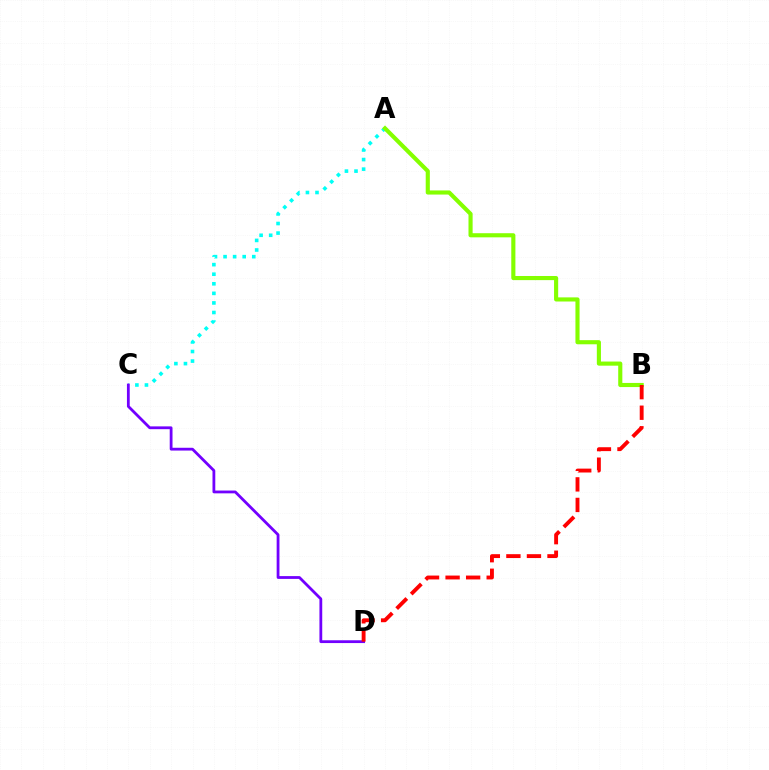{('A', 'C'): [{'color': '#00fff6', 'line_style': 'dotted', 'thickness': 2.6}], ('C', 'D'): [{'color': '#7200ff', 'line_style': 'solid', 'thickness': 2.01}], ('A', 'B'): [{'color': '#84ff00', 'line_style': 'solid', 'thickness': 2.97}], ('B', 'D'): [{'color': '#ff0000', 'line_style': 'dashed', 'thickness': 2.79}]}